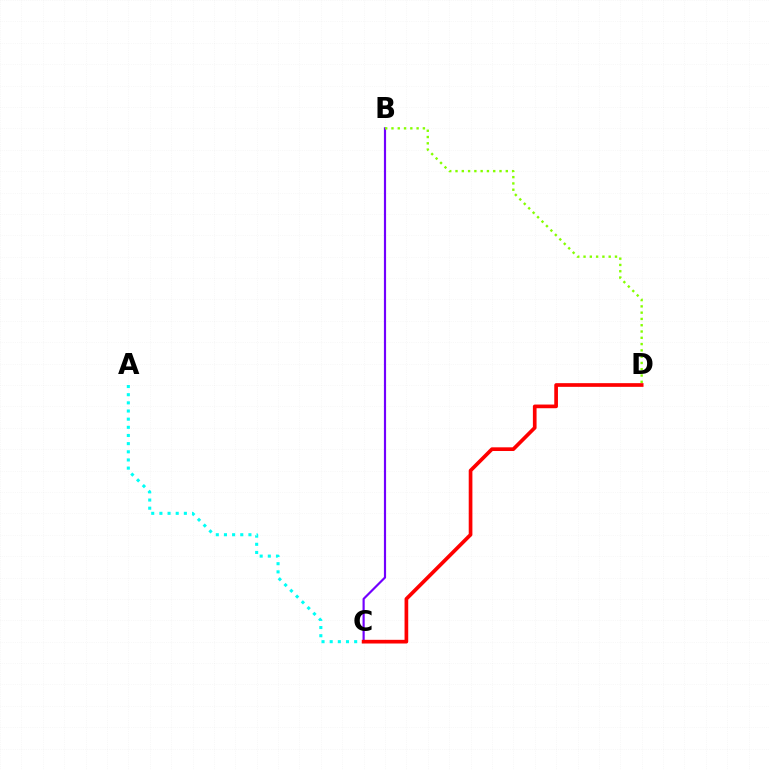{('B', 'C'): [{'color': '#7200ff', 'line_style': 'solid', 'thickness': 1.56}], ('A', 'C'): [{'color': '#00fff6', 'line_style': 'dotted', 'thickness': 2.22}], ('C', 'D'): [{'color': '#ff0000', 'line_style': 'solid', 'thickness': 2.65}], ('B', 'D'): [{'color': '#84ff00', 'line_style': 'dotted', 'thickness': 1.71}]}